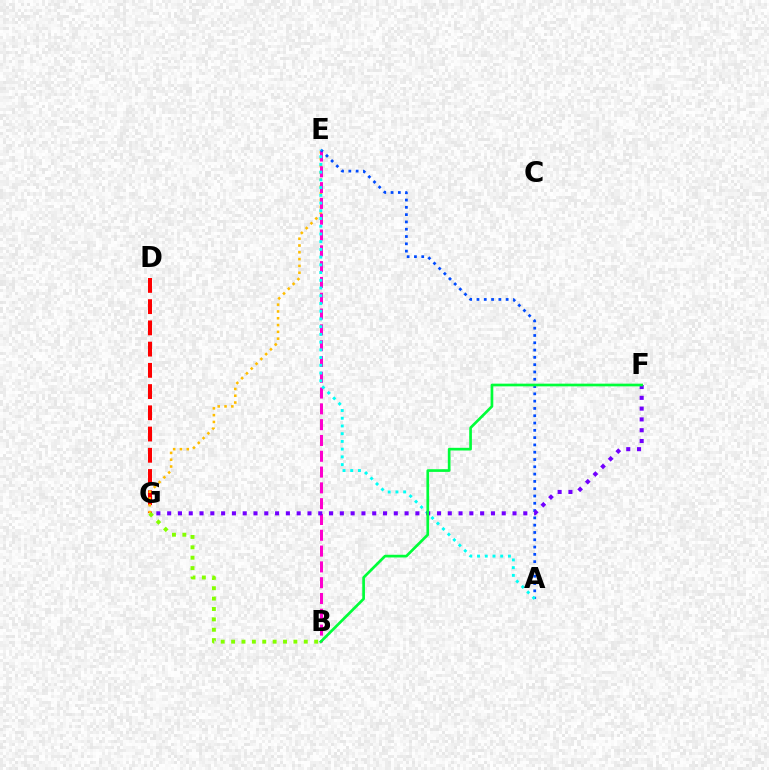{('D', 'G'): [{'color': '#ff0000', 'line_style': 'dashed', 'thickness': 2.88}], ('E', 'G'): [{'color': '#ffbd00', 'line_style': 'dotted', 'thickness': 1.85}], ('B', 'E'): [{'color': '#ff00cf', 'line_style': 'dashed', 'thickness': 2.15}], ('A', 'E'): [{'color': '#004bff', 'line_style': 'dotted', 'thickness': 1.98}, {'color': '#00fff6', 'line_style': 'dotted', 'thickness': 2.1}], ('B', 'G'): [{'color': '#84ff00', 'line_style': 'dotted', 'thickness': 2.82}], ('F', 'G'): [{'color': '#7200ff', 'line_style': 'dotted', 'thickness': 2.93}], ('B', 'F'): [{'color': '#00ff39', 'line_style': 'solid', 'thickness': 1.94}]}